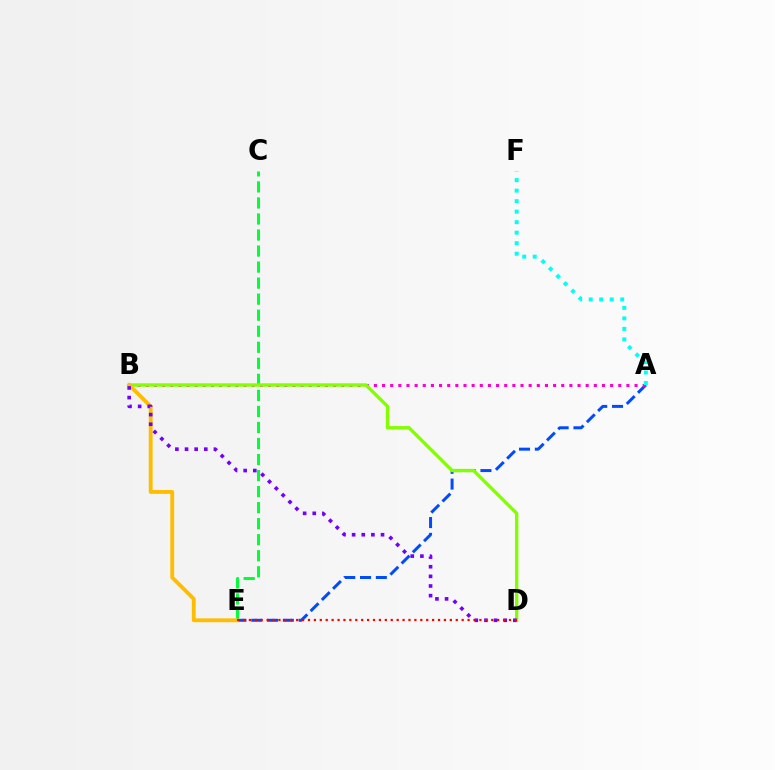{('A', 'E'): [{'color': '#004bff', 'line_style': 'dashed', 'thickness': 2.15}], ('C', 'E'): [{'color': '#00ff39', 'line_style': 'dashed', 'thickness': 2.18}], ('A', 'B'): [{'color': '#ff00cf', 'line_style': 'dotted', 'thickness': 2.21}], ('B', 'D'): [{'color': '#84ff00', 'line_style': 'solid', 'thickness': 2.44}, {'color': '#7200ff', 'line_style': 'dotted', 'thickness': 2.62}], ('B', 'E'): [{'color': '#ffbd00', 'line_style': 'solid', 'thickness': 2.78}], ('D', 'E'): [{'color': '#ff0000', 'line_style': 'dotted', 'thickness': 1.61}], ('A', 'F'): [{'color': '#00fff6', 'line_style': 'dotted', 'thickness': 2.86}]}